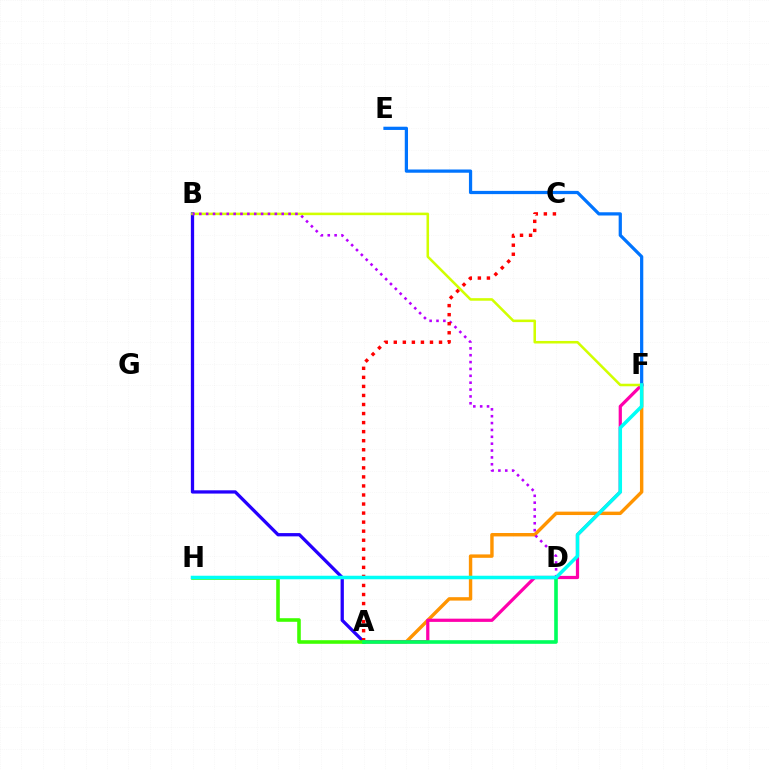{('A', 'F'): [{'color': '#ff9400', 'line_style': 'solid', 'thickness': 2.46}, {'color': '#ff00ac', 'line_style': 'solid', 'thickness': 2.32}], ('E', 'F'): [{'color': '#0074ff', 'line_style': 'solid', 'thickness': 2.33}], ('A', 'B'): [{'color': '#2500ff', 'line_style': 'solid', 'thickness': 2.36}], ('B', 'F'): [{'color': '#d1ff00', 'line_style': 'solid', 'thickness': 1.84}], ('B', 'D'): [{'color': '#b900ff', 'line_style': 'dotted', 'thickness': 1.87}], ('A', 'C'): [{'color': '#ff0000', 'line_style': 'dotted', 'thickness': 2.46}], ('A', 'H'): [{'color': '#3dff00', 'line_style': 'solid', 'thickness': 2.58}], ('A', 'D'): [{'color': '#00ff5c', 'line_style': 'solid', 'thickness': 2.61}], ('F', 'H'): [{'color': '#00fff6', 'line_style': 'solid', 'thickness': 2.54}]}